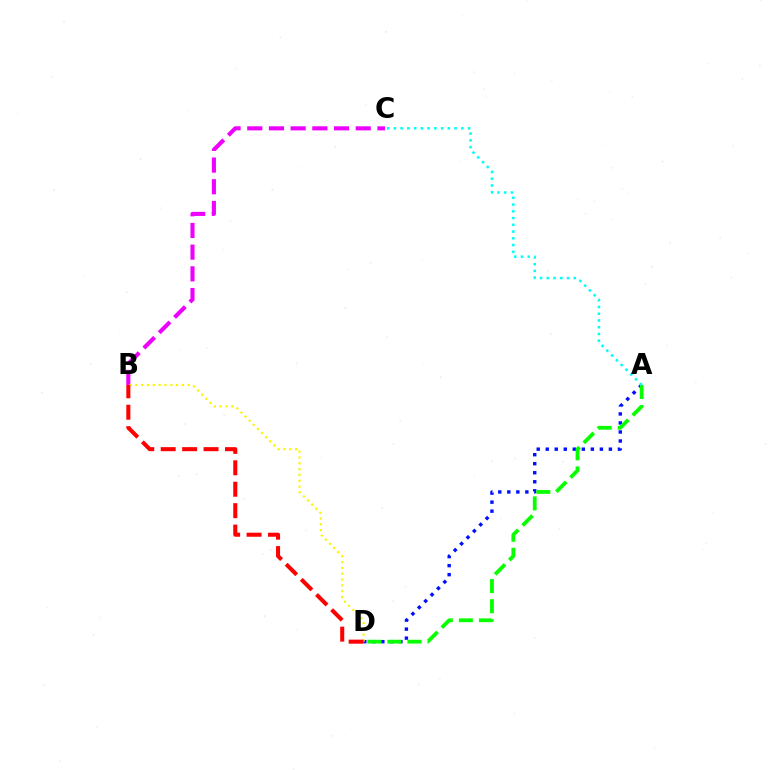{('A', 'D'): [{'color': '#0010ff', 'line_style': 'dotted', 'thickness': 2.45}, {'color': '#08ff00', 'line_style': 'dashed', 'thickness': 2.73}], ('B', 'C'): [{'color': '#ee00ff', 'line_style': 'dashed', 'thickness': 2.95}], ('B', 'D'): [{'color': '#fcf500', 'line_style': 'dotted', 'thickness': 1.58}, {'color': '#ff0000', 'line_style': 'dashed', 'thickness': 2.91}], ('A', 'C'): [{'color': '#00fff6', 'line_style': 'dotted', 'thickness': 1.83}]}